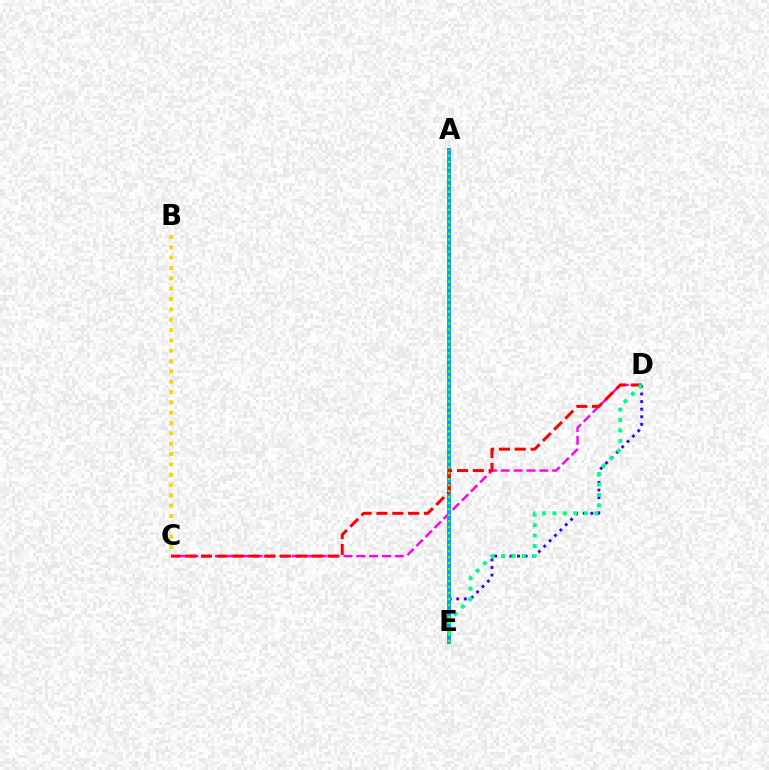{('C', 'D'): [{'color': '#ff00ed', 'line_style': 'dashed', 'thickness': 1.75}, {'color': '#ff0000', 'line_style': 'dashed', 'thickness': 2.15}], ('B', 'C'): [{'color': '#ffd500', 'line_style': 'dotted', 'thickness': 2.81}], ('D', 'E'): [{'color': '#3700ff', 'line_style': 'dotted', 'thickness': 2.06}, {'color': '#00ff86', 'line_style': 'dotted', 'thickness': 2.85}], ('A', 'E'): [{'color': '#009eff', 'line_style': 'solid', 'thickness': 2.81}, {'color': '#4fff00', 'line_style': 'dotted', 'thickness': 1.63}]}